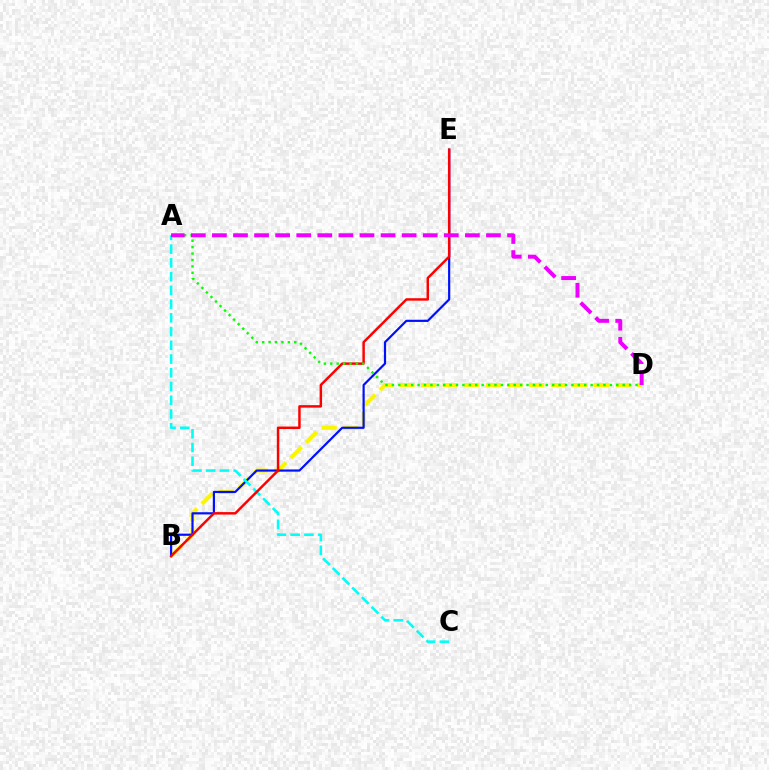{('B', 'D'): [{'color': '#fcf500', 'line_style': 'dashed', 'thickness': 2.94}], ('B', 'E'): [{'color': '#0010ff', 'line_style': 'solid', 'thickness': 1.58}, {'color': '#ff0000', 'line_style': 'solid', 'thickness': 1.77}], ('A', 'C'): [{'color': '#00fff6', 'line_style': 'dashed', 'thickness': 1.87}], ('A', 'D'): [{'color': '#08ff00', 'line_style': 'dotted', 'thickness': 1.74}, {'color': '#ee00ff', 'line_style': 'dashed', 'thickness': 2.86}]}